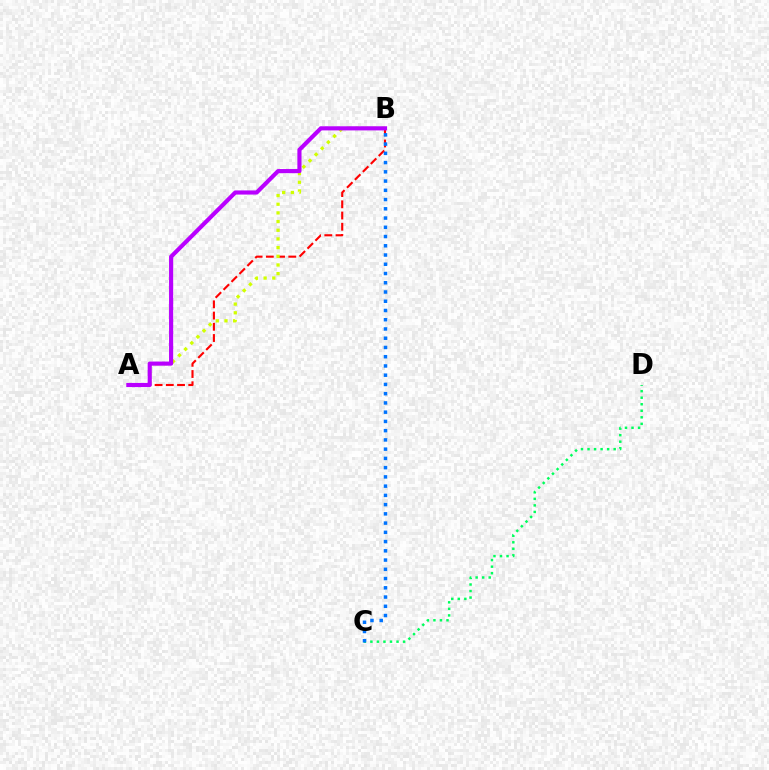{('A', 'B'): [{'color': '#ff0000', 'line_style': 'dashed', 'thickness': 1.52}, {'color': '#d1ff00', 'line_style': 'dotted', 'thickness': 2.36}, {'color': '#b900ff', 'line_style': 'solid', 'thickness': 2.98}], ('C', 'D'): [{'color': '#00ff5c', 'line_style': 'dotted', 'thickness': 1.78}], ('B', 'C'): [{'color': '#0074ff', 'line_style': 'dotted', 'thickness': 2.51}]}